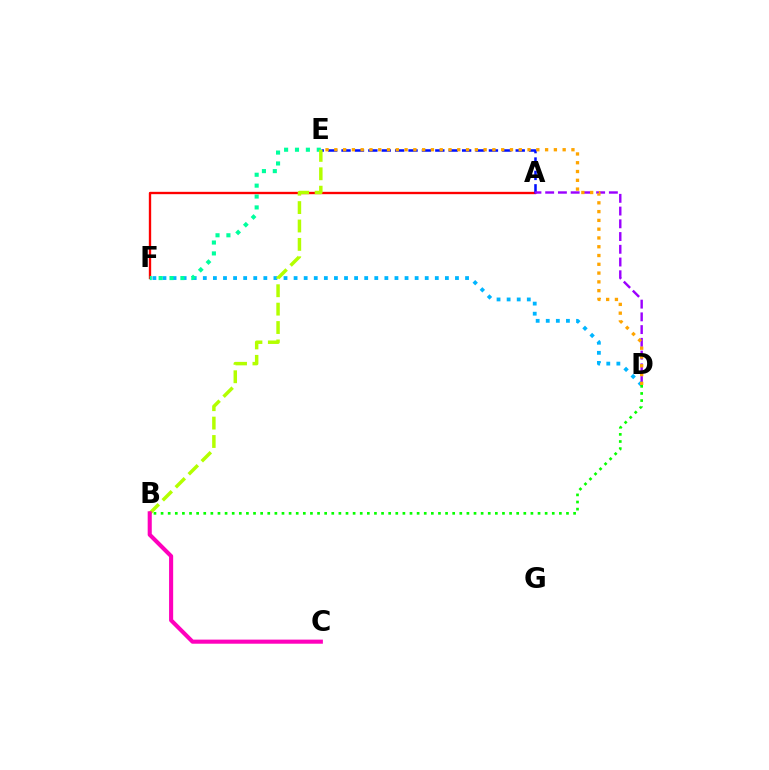{('A', 'F'): [{'color': '#ff0000', 'line_style': 'solid', 'thickness': 1.69}], ('A', 'E'): [{'color': '#0010ff', 'line_style': 'dashed', 'thickness': 1.82}], ('A', 'D'): [{'color': '#9b00ff', 'line_style': 'dashed', 'thickness': 1.73}], ('D', 'F'): [{'color': '#00b5ff', 'line_style': 'dotted', 'thickness': 2.74}], ('D', 'E'): [{'color': '#ffa500', 'line_style': 'dotted', 'thickness': 2.39}], ('E', 'F'): [{'color': '#00ff9d', 'line_style': 'dotted', 'thickness': 2.96}], ('B', 'D'): [{'color': '#08ff00', 'line_style': 'dotted', 'thickness': 1.93}], ('B', 'E'): [{'color': '#b3ff00', 'line_style': 'dashed', 'thickness': 2.5}], ('B', 'C'): [{'color': '#ff00bd', 'line_style': 'solid', 'thickness': 2.95}]}